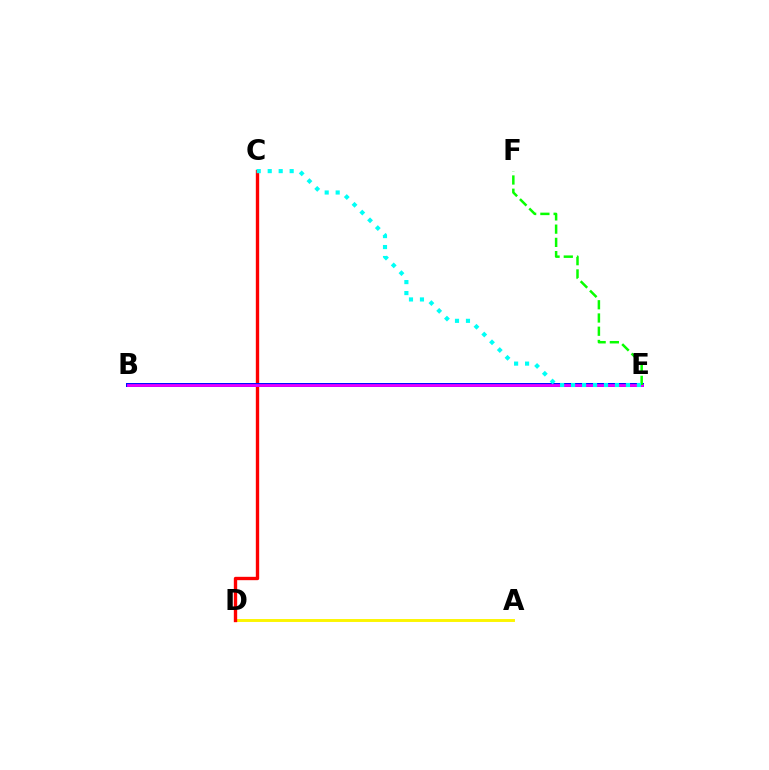{('A', 'D'): [{'color': '#fcf500', 'line_style': 'solid', 'thickness': 2.1}], ('C', 'D'): [{'color': '#ff0000', 'line_style': 'solid', 'thickness': 2.42}], ('B', 'E'): [{'color': '#0010ff', 'line_style': 'solid', 'thickness': 2.88}, {'color': '#ee00ff', 'line_style': 'solid', 'thickness': 2.0}], ('E', 'F'): [{'color': '#08ff00', 'line_style': 'dashed', 'thickness': 1.8}], ('C', 'E'): [{'color': '#00fff6', 'line_style': 'dotted', 'thickness': 2.98}]}